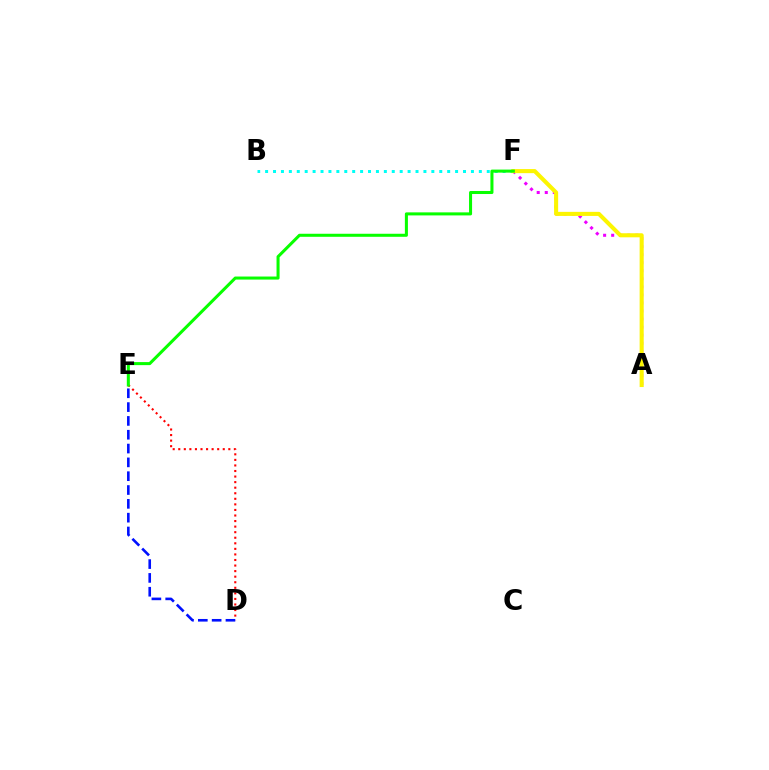{('D', 'E'): [{'color': '#ff0000', 'line_style': 'dotted', 'thickness': 1.51}, {'color': '#0010ff', 'line_style': 'dashed', 'thickness': 1.88}], ('A', 'F'): [{'color': '#ee00ff', 'line_style': 'dotted', 'thickness': 2.19}, {'color': '#fcf500', 'line_style': 'solid', 'thickness': 2.93}], ('B', 'F'): [{'color': '#00fff6', 'line_style': 'dotted', 'thickness': 2.15}], ('E', 'F'): [{'color': '#08ff00', 'line_style': 'solid', 'thickness': 2.19}]}